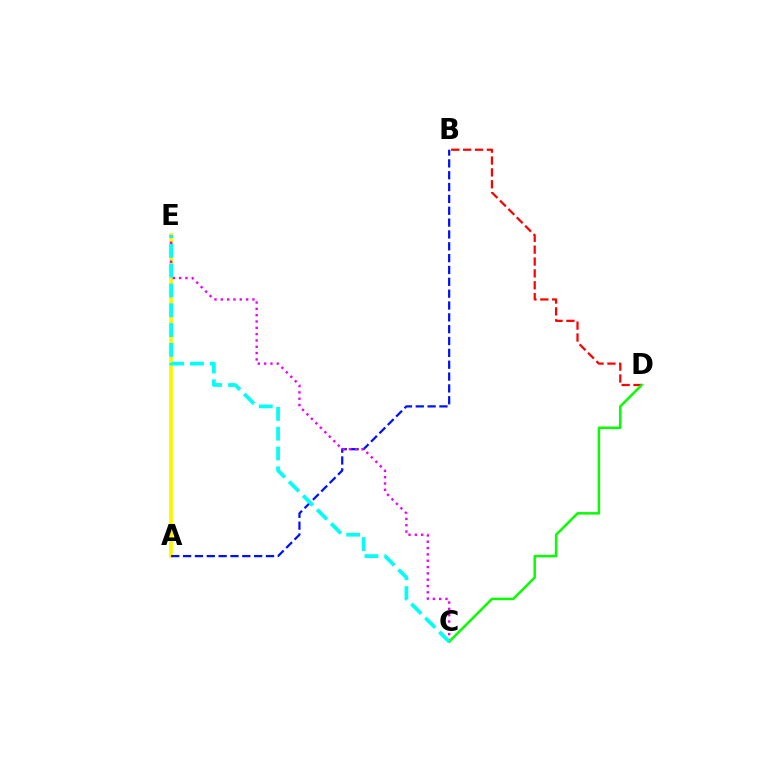{('A', 'E'): [{'color': '#fcf500', 'line_style': 'solid', 'thickness': 2.68}], ('B', 'D'): [{'color': '#ff0000', 'line_style': 'dashed', 'thickness': 1.61}], ('A', 'B'): [{'color': '#0010ff', 'line_style': 'dashed', 'thickness': 1.61}], ('C', 'E'): [{'color': '#ee00ff', 'line_style': 'dotted', 'thickness': 1.72}, {'color': '#00fff6', 'line_style': 'dashed', 'thickness': 2.69}], ('C', 'D'): [{'color': '#08ff00', 'line_style': 'solid', 'thickness': 1.8}]}